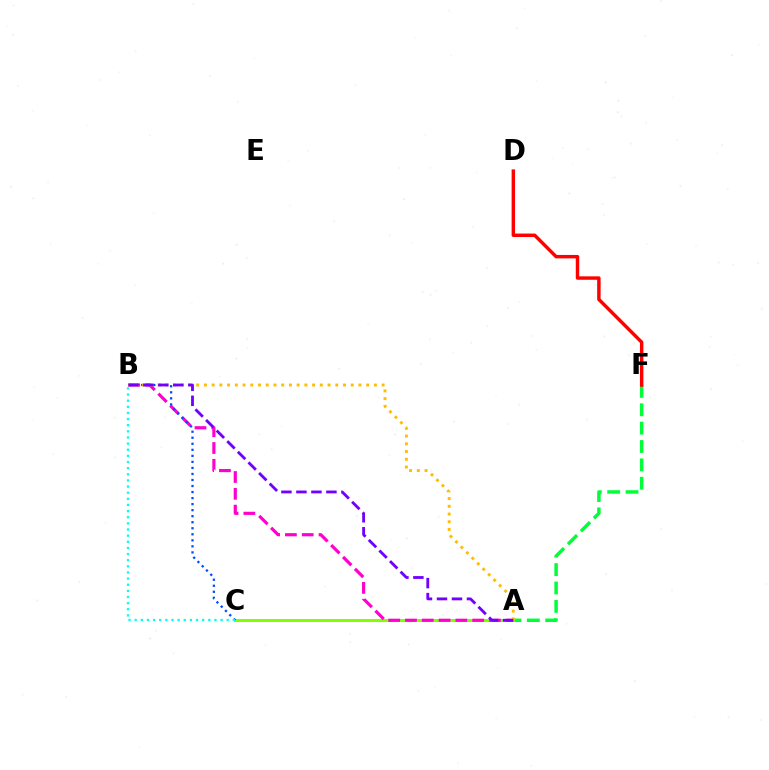{('A', 'F'): [{'color': '#00ff39', 'line_style': 'dashed', 'thickness': 2.49}], ('A', 'C'): [{'color': '#84ff00', 'line_style': 'solid', 'thickness': 2.18}], ('A', 'B'): [{'color': '#ff00cf', 'line_style': 'dashed', 'thickness': 2.28}, {'color': '#ffbd00', 'line_style': 'dotted', 'thickness': 2.1}, {'color': '#7200ff', 'line_style': 'dashed', 'thickness': 2.04}], ('B', 'C'): [{'color': '#004bff', 'line_style': 'dotted', 'thickness': 1.64}, {'color': '#00fff6', 'line_style': 'dotted', 'thickness': 1.67}], ('D', 'F'): [{'color': '#ff0000', 'line_style': 'solid', 'thickness': 2.48}]}